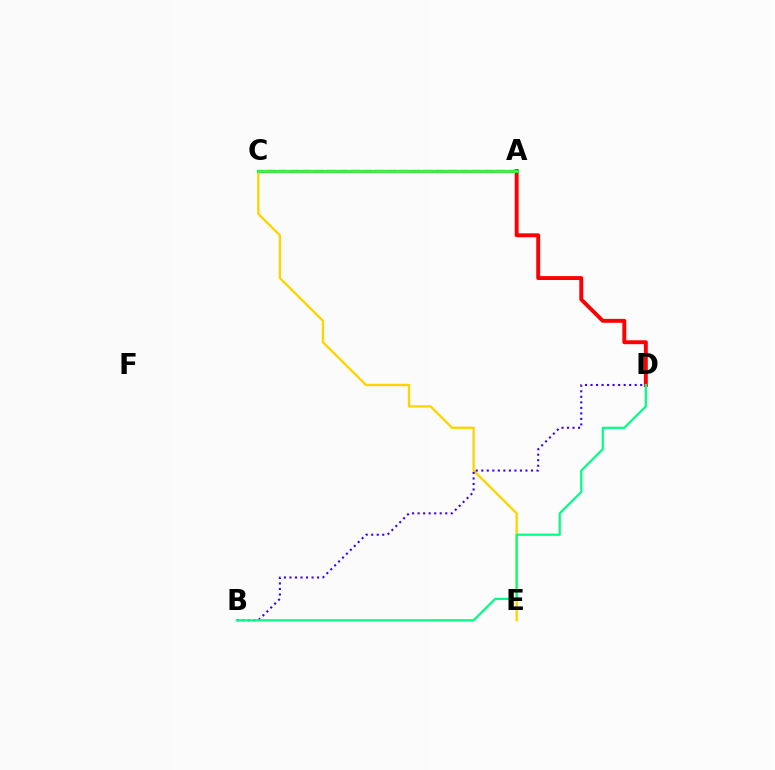{('A', 'D'): [{'color': '#ff0000', 'line_style': 'solid', 'thickness': 2.81}], ('C', 'E'): [{'color': '#ffd500', 'line_style': 'solid', 'thickness': 1.69}], ('A', 'C'): [{'color': '#ff00ed', 'line_style': 'dashed', 'thickness': 1.64}, {'color': '#009eff', 'line_style': 'solid', 'thickness': 2.22}, {'color': '#4fff00', 'line_style': 'solid', 'thickness': 1.81}], ('B', 'D'): [{'color': '#3700ff', 'line_style': 'dotted', 'thickness': 1.5}, {'color': '#00ff86', 'line_style': 'solid', 'thickness': 1.59}]}